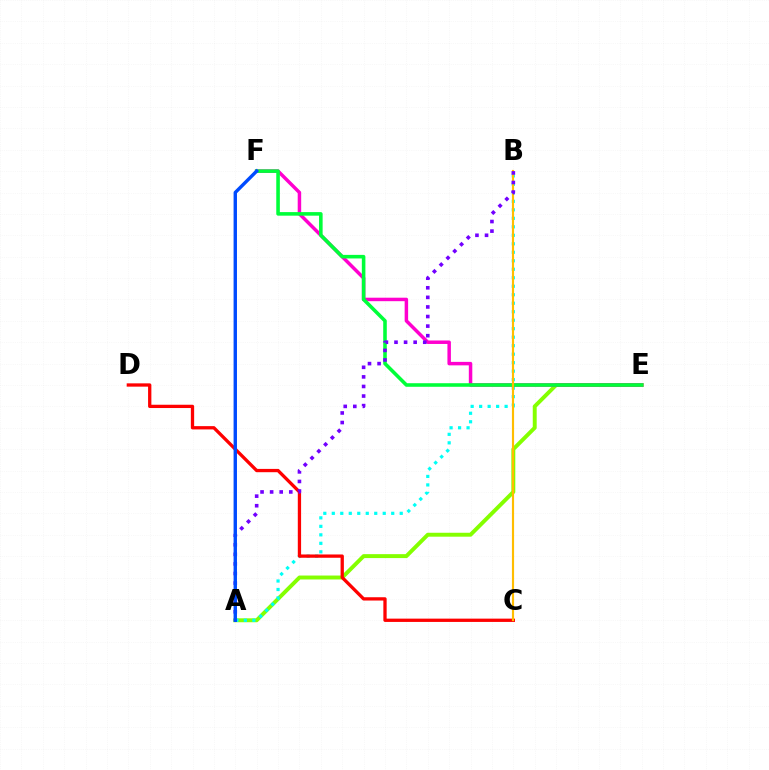{('A', 'E'): [{'color': '#84ff00', 'line_style': 'solid', 'thickness': 2.83}], ('A', 'B'): [{'color': '#00fff6', 'line_style': 'dotted', 'thickness': 2.31}, {'color': '#7200ff', 'line_style': 'dotted', 'thickness': 2.6}], ('C', 'D'): [{'color': '#ff0000', 'line_style': 'solid', 'thickness': 2.37}], ('E', 'F'): [{'color': '#ff00cf', 'line_style': 'solid', 'thickness': 2.51}, {'color': '#00ff39', 'line_style': 'solid', 'thickness': 2.57}], ('B', 'C'): [{'color': '#ffbd00', 'line_style': 'solid', 'thickness': 1.55}], ('A', 'F'): [{'color': '#004bff', 'line_style': 'solid', 'thickness': 2.44}]}